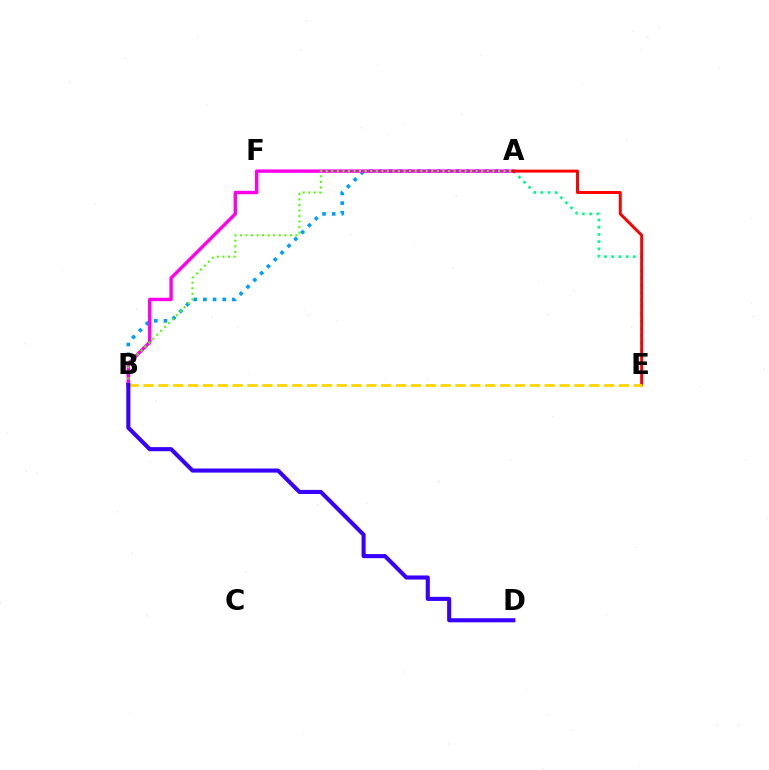{('A', 'B'): [{'color': '#009eff', 'line_style': 'dotted', 'thickness': 2.62}, {'color': '#ff00ed', 'line_style': 'solid', 'thickness': 2.45}, {'color': '#4fff00', 'line_style': 'dotted', 'thickness': 1.51}], ('A', 'E'): [{'color': '#00ff86', 'line_style': 'dotted', 'thickness': 1.96}, {'color': '#ff0000', 'line_style': 'solid', 'thickness': 2.12}], ('B', 'E'): [{'color': '#ffd500', 'line_style': 'dashed', 'thickness': 2.02}], ('B', 'D'): [{'color': '#3700ff', 'line_style': 'solid', 'thickness': 2.94}]}